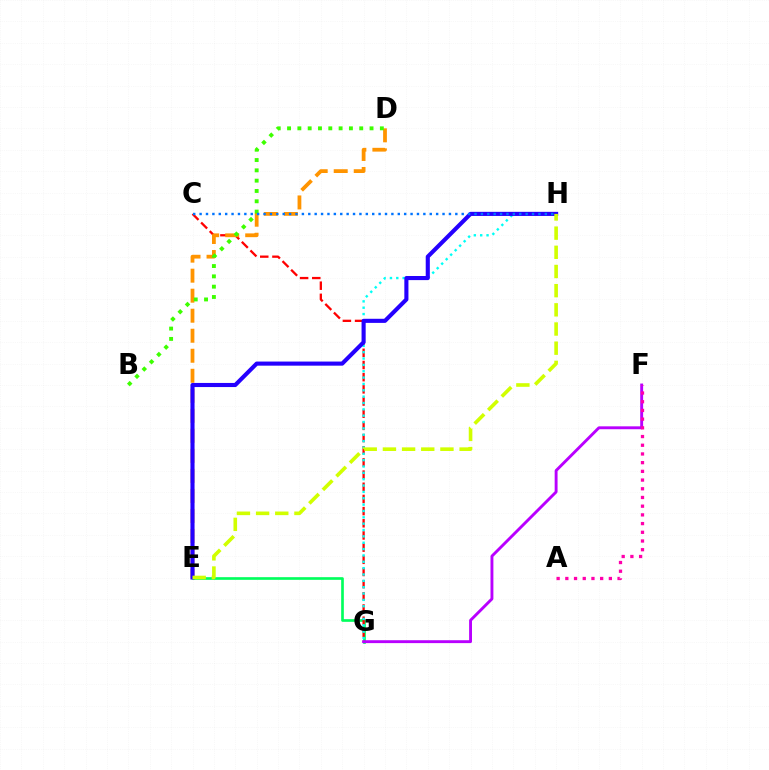{('E', 'G'): [{'color': '#00ff5c', 'line_style': 'solid', 'thickness': 1.92}], ('C', 'G'): [{'color': '#ff0000', 'line_style': 'dashed', 'thickness': 1.65}], ('G', 'H'): [{'color': '#00fff6', 'line_style': 'dotted', 'thickness': 1.73}], ('D', 'E'): [{'color': '#ff9400', 'line_style': 'dashed', 'thickness': 2.72}], ('E', 'H'): [{'color': '#2500ff', 'line_style': 'solid', 'thickness': 2.96}, {'color': '#d1ff00', 'line_style': 'dashed', 'thickness': 2.6}], ('B', 'D'): [{'color': '#3dff00', 'line_style': 'dotted', 'thickness': 2.8}], ('F', 'G'): [{'color': '#b900ff', 'line_style': 'solid', 'thickness': 2.08}], ('C', 'H'): [{'color': '#0074ff', 'line_style': 'dotted', 'thickness': 1.74}], ('A', 'F'): [{'color': '#ff00ac', 'line_style': 'dotted', 'thickness': 2.36}]}